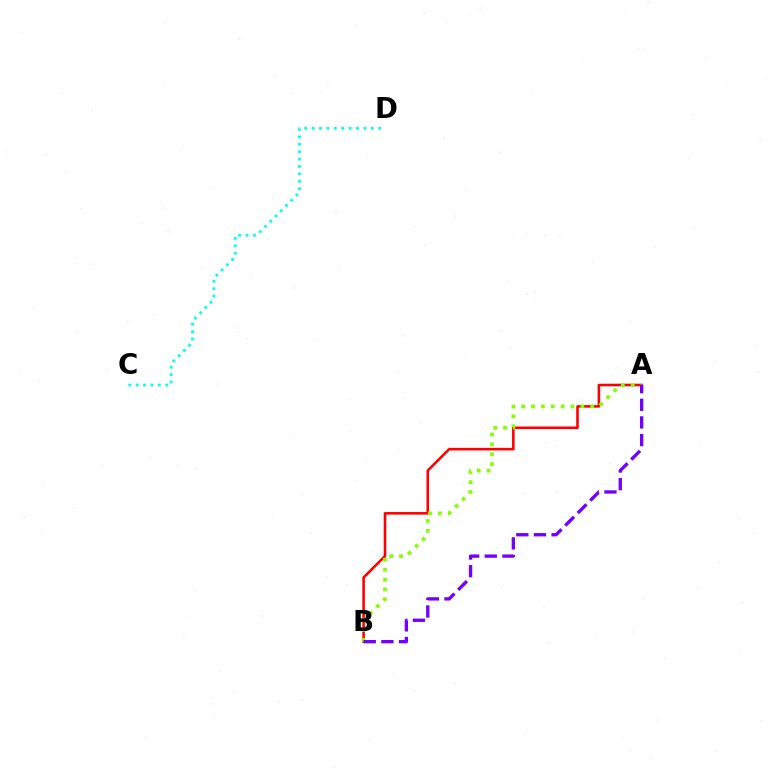{('C', 'D'): [{'color': '#00fff6', 'line_style': 'dotted', 'thickness': 2.01}], ('A', 'B'): [{'color': '#ff0000', 'line_style': 'solid', 'thickness': 1.86}, {'color': '#84ff00', 'line_style': 'dotted', 'thickness': 2.68}, {'color': '#7200ff', 'line_style': 'dashed', 'thickness': 2.4}]}